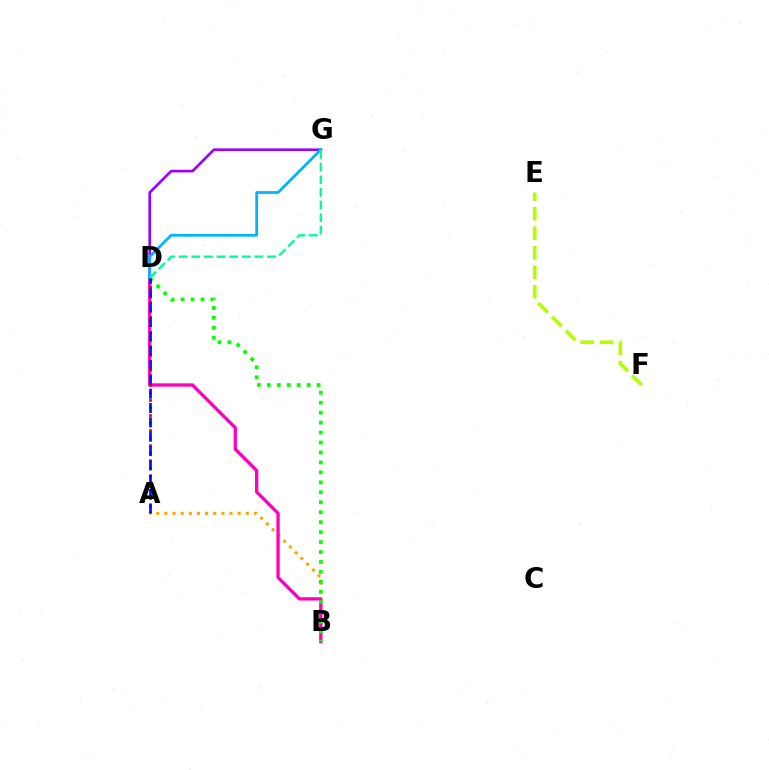{('A', 'B'): [{'color': '#ffa500', 'line_style': 'dotted', 'thickness': 2.21}], ('B', 'D'): [{'color': '#ff00bd', 'line_style': 'solid', 'thickness': 2.38}, {'color': '#08ff00', 'line_style': 'dotted', 'thickness': 2.7}], ('D', 'G'): [{'color': '#9b00ff', 'line_style': 'solid', 'thickness': 1.91}, {'color': '#00b5ff', 'line_style': 'solid', 'thickness': 2.01}, {'color': '#00ff9d', 'line_style': 'dashed', 'thickness': 1.72}], ('A', 'D'): [{'color': '#ff0000', 'line_style': 'dotted', 'thickness': 2.05}, {'color': '#0010ff', 'line_style': 'dashed', 'thickness': 1.95}], ('E', 'F'): [{'color': '#b3ff00', 'line_style': 'dashed', 'thickness': 2.65}]}